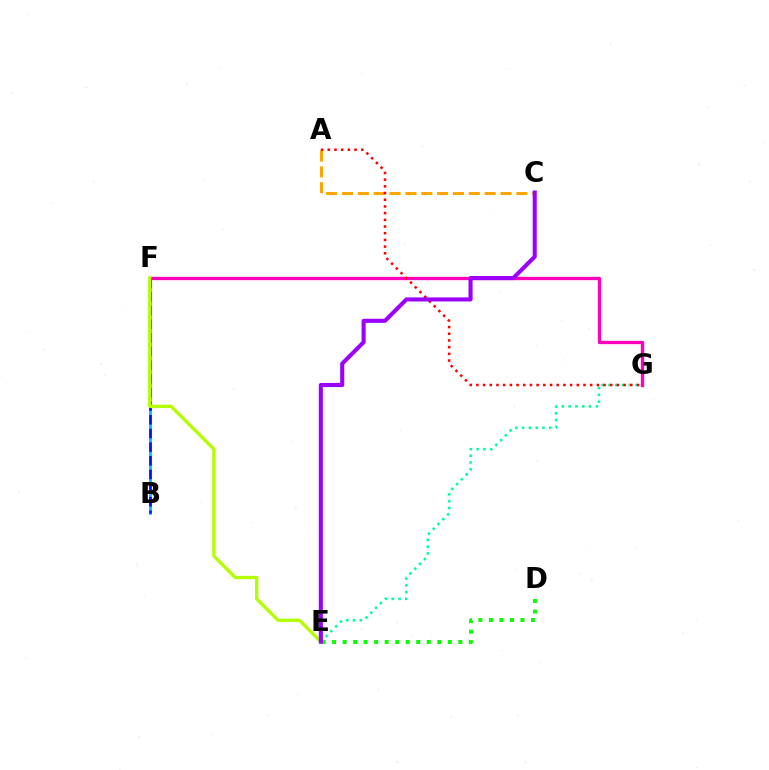{('B', 'F'): [{'color': '#00b5ff', 'line_style': 'solid', 'thickness': 1.98}, {'color': '#0010ff', 'line_style': 'dashed', 'thickness': 1.85}], ('E', 'G'): [{'color': '#00ff9d', 'line_style': 'dotted', 'thickness': 1.85}], ('F', 'G'): [{'color': '#ff00bd', 'line_style': 'solid', 'thickness': 2.39}], ('A', 'C'): [{'color': '#ffa500', 'line_style': 'dashed', 'thickness': 2.15}], ('A', 'G'): [{'color': '#ff0000', 'line_style': 'dotted', 'thickness': 1.82}], ('D', 'E'): [{'color': '#08ff00', 'line_style': 'dotted', 'thickness': 2.86}], ('E', 'F'): [{'color': '#b3ff00', 'line_style': 'solid', 'thickness': 2.39}], ('C', 'E'): [{'color': '#9b00ff', 'line_style': 'solid', 'thickness': 2.94}]}